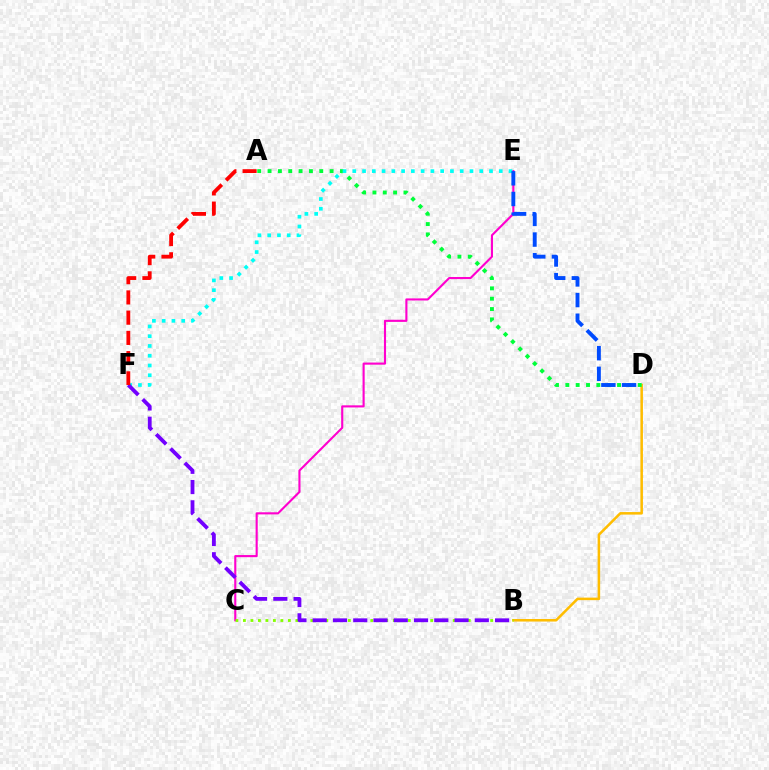{('C', 'E'): [{'color': '#ff00cf', 'line_style': 'solid', 'thickness': 1.52}], ('B', 'D'): [{'color': '#ffbd00', 'line_style': 'solid', 'thickness': 1.83}], ('A', 'D'): [{'color': '#00ff39', 'line_style': 'dotted', 'thickness': 2.81}], ('B', 'C'): [{'color': '#84ff00', 'line_style': 'dotted', 'thickness': 2.04}], ('E', 'F'): [{'color': '#00fff6', 'line_style': 'dotted', 'thickness': 2.65}], ('B', 'F'): [{'color': '#7200ff', 'line_style': 'dashed', 'thickness': 2.75}], ('D', 'E'): [{'color': '#004bff', 'line_style': 'dashed', 'thickness': 2.81}], ('A', 'F'): [{'color': '#ff0000', 'line_style': 'dashed', 'thickness': 2.75}]}